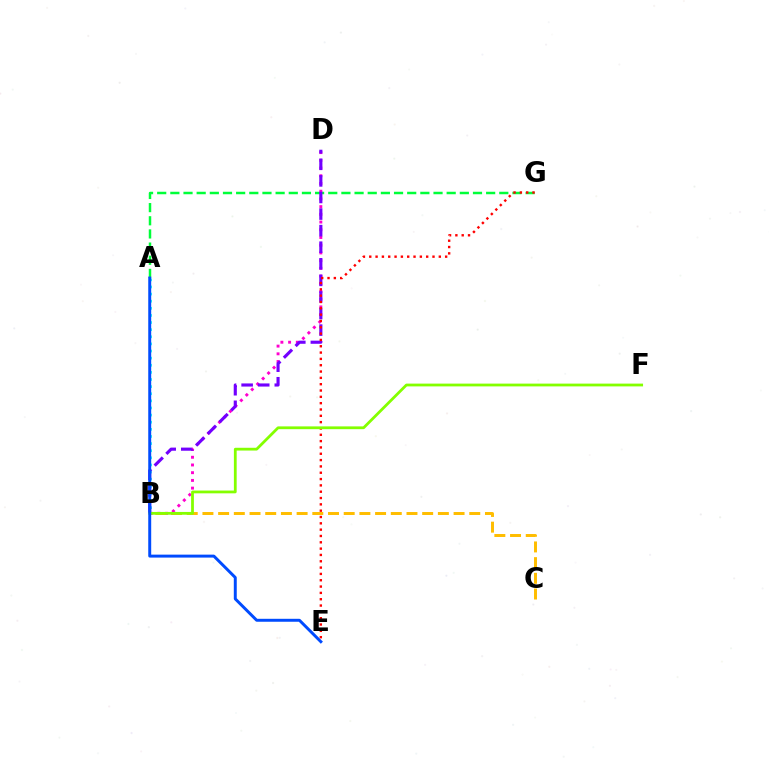{('A', 'B'): [{'color': '#00fff6', 'line_style': 'dotted', 'thickness': 1.93}], ('A', 'G'): [{'color': '#00ff39', 'line_style': 'dashed', 'thickness': 1.79}], ('B', 'D'): [{'color': '#ff00cf', 'line_style': 'dotted', 'thickness': 2.1}, {'color': '#7200ff', 'line_style': 'dashed', 'thickness': 2.25}], ('B', 'C'): [{'color': '#ffbd00', 'line_style': 'dashed', 'thickness': 2.13}], ('E', 'G'): [{'color': '#ff0000', 'line_style': 'dotted', 'thickness': 1.72}], ('B', 'F'): [{'color': '#84ff00', 'line_style': 'solid', 'thickness': 2.0}], ('A', 'E'): [{'color': '#004bff', 'line_style': 'solid', 'thickness': 2.13}]}